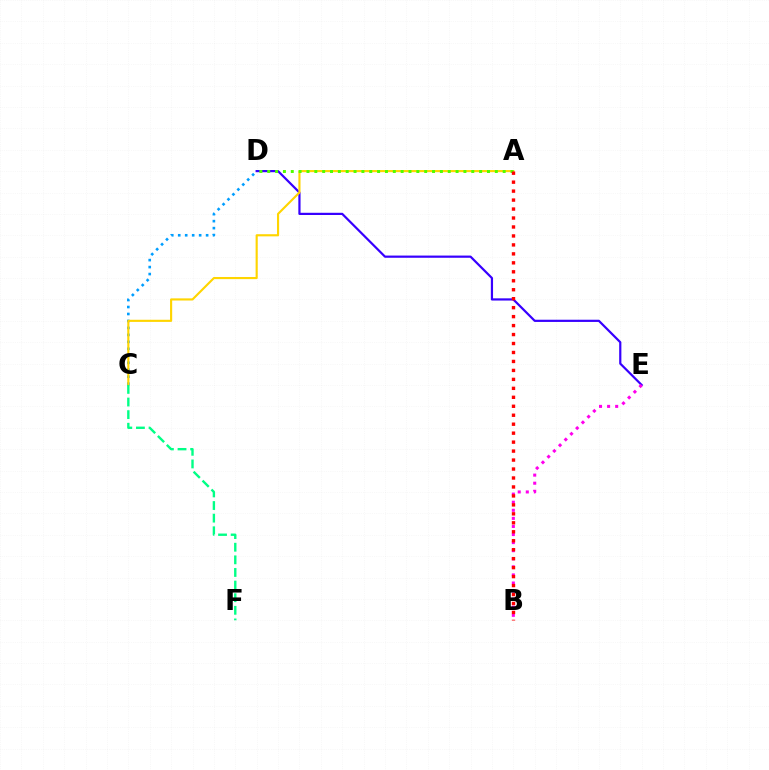{('D', 'E'): [{'color': '#3700ff', 'line_style': 'solid', 'thickness': 1.59}], ('C', 'D'): [{'color': '#009eff', 'line_style': 'dotted', 'thickness': 1.89}], ('B', 'E'): [{'color': '#ff00ed', 'line_style': 'dotted', 'thickness': 2.2}], ('A', 'C'): [{'color': '#ffd500', 'line_style': 'solid', 'thickness': 1.54}], ('A', 'D'): [{'color': '#4fff00', 'line_style': 'dotted', 'thickness': 2.13}], ('C', 'F'): [{'color': '#00ff86', 'line_style': 'dashed', 'thickness': 1.71}], ('A', 'B'): [{'color': '#ff0000', 'line_style': 'dotted', 'thickness': 2.44}]}